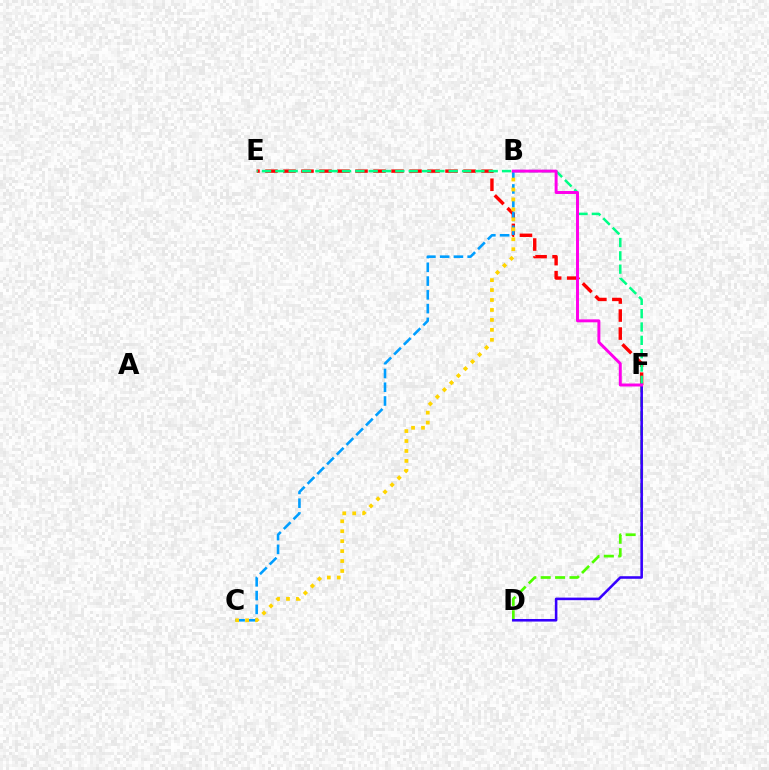{('E', 'F'): [{'color': '#ff0000', 'line_style': 'dashed', 'thickness': 2.45}, {'color': '#00ff86', 'line_style': 'dashed', 'thickness': 1.81}], ('D', 'F'): [{'color': '#4fff00', 'line_style': 'dashed', 'thickness': 1.96}, {'color': '#3700ff', 'line_style': 'solid', 'thickness': 1.85}], ('B', 'C'): [{'color': '#009eff', 'line_style': 'dashed', 'thickness': 1.87}, {'color': '#ffd500', 'line_style': 'dotted', 'thickness': 2.7}], ('B', 'F'): [{'color': '#ff00ed', 'line_style': 'solid', 'thickness': 2.13}]}